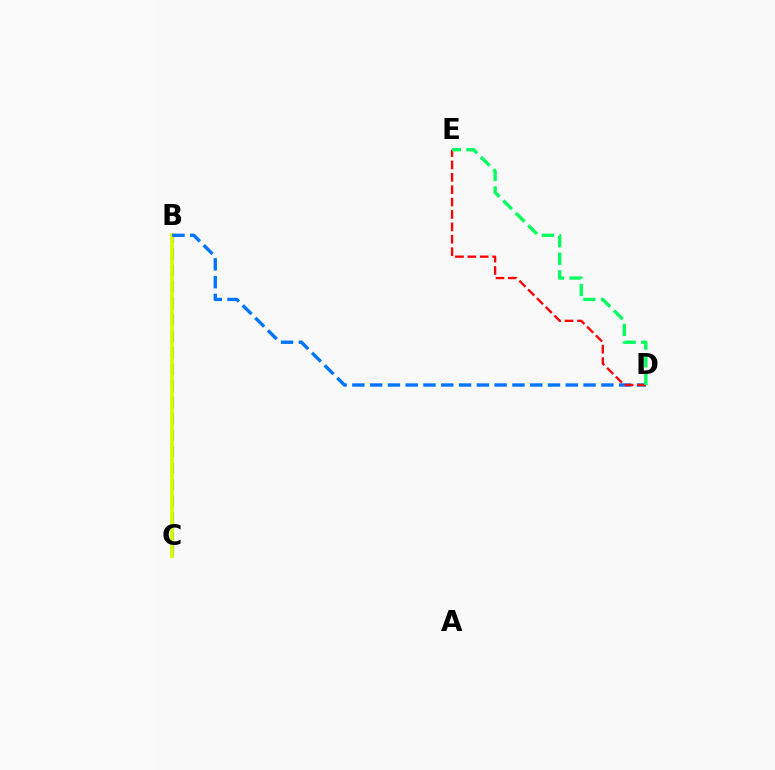{('B', 'C'): [{'color': '#b900ff', 'line_style': 'dashed', 'thickness': 2.24}, {'color': '#d1ff00', 'line_style': 'solid', 'thickness': 2.69}], ('B', 'D'): [{'color': '#0074ff', 'line_style': 'dashed', 'thickness': 2.42}], ('D', 'E'): [{'color': '#ff0000', 'line_style': 'dashed', 'thickness': 1.68}, {'color': '#00ff5c', 'line_style': 'dashed', 'thickness': 2.39}]}